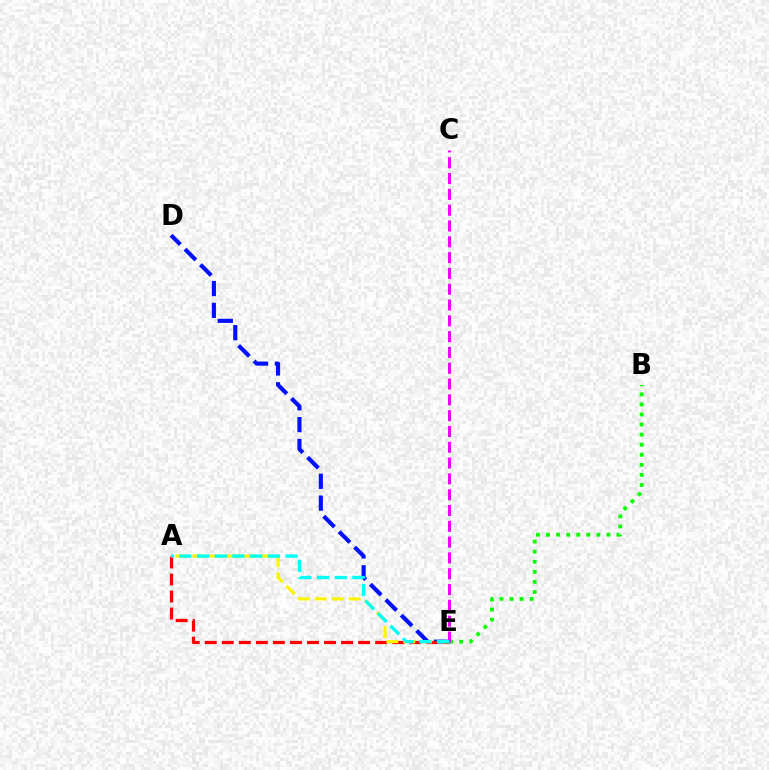{('D', 'E'): [{'color': '#0010ff', 'line_style': 'dashed', 'thickness': 2.97}], ('B', 'E'): [{'color': '#08ff00', 'line_style': 'dotted', 'thickness': 2.74}], ('A', 'E'): [{'color': '#ff0000', 'line_style': 'dashed', 'thickness': 2.32}, {'color': '#fcf500', 'line_style': 'dashed', 'thickness': 2.31}, {'color': '#00fff6', 'line_style': 'dashed', 'thickness': 2.4}], ('C', 'E'): [{'color': '#ee00ff', 'line_style': 'dashed', 'thickness': 2.15}]}